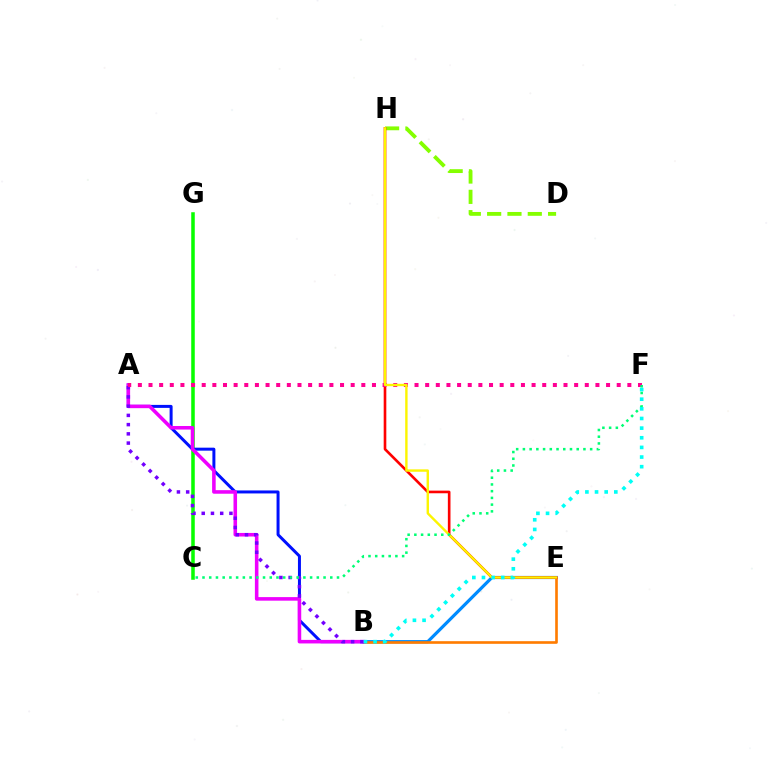{('C', 'G'): [{'color': '#08ff00', 'line_style': 'solid', 'thickness': 2.54}], ('B', 'E'): [{'color': '#008cff', 'line_style': 'solid', 'thickness': 2.3}, {'color': '#ff7c00', 'line_style': 'solid', 'thickness': 1.9}], ('A', 'B'): [{'color': '#0010ff', 'line_style': 'solid', 'thickness': 2.15}, {'color': '#ee00ff', 'line_style': 'solid', 'thickness': 2.56}, {'color': '#7200ff', 'line_style': 'dotted', 'thickness': 2.51}], ('D', 'H'): [{'color': '#84ff00', 'line_style': 'dashed', 'thickness': 2.76}], ('E', 'H'): [{'color': '#ff0000', 'line_style': 'solid', 'thickness': 1.9}, {'color': '#fcf500', 'line_style': 'solid', 'thickness': 1.72}], ('A', 'F'): [{'color': '#ff0094', 'line_style': 'dotted', 'thickness': 2.89}], ('C', 'F'): [{'color': '#00ff74', 'line_style': 'dotted', 'thickness': 1.83}], ('B', 'F'): [{'color': '#00fff6', 'line_style': 'dotted', 'thickness': 2.62}]}